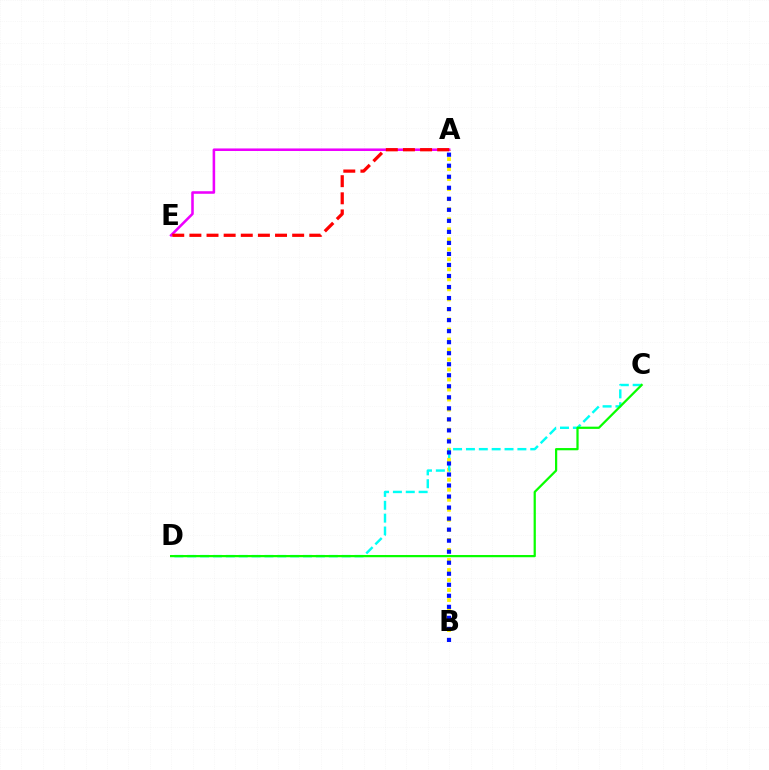{('A', 'B'): [{'color': '#fcf500', 'line_style': 'dotted', 'thickness': 2.72}, {'color': '#0010ff', 'line_style': 'dotted', 'thickness': 3.0}], ('A', 'E'): [{'color': '#ee00ff', 'line_style': 'solid', 'thickness': 1.84}, {'color': '#ff0000', 'line_style': 'dashed', 'thickness': 2.33}], ('C', 'D'): [{'color': '#00fff6', 'line_style': 'dashed', 'thickness': 1.75}, {'color': '#08ff00', 'line_style': 'solid', 'thickness': 1.61}]}